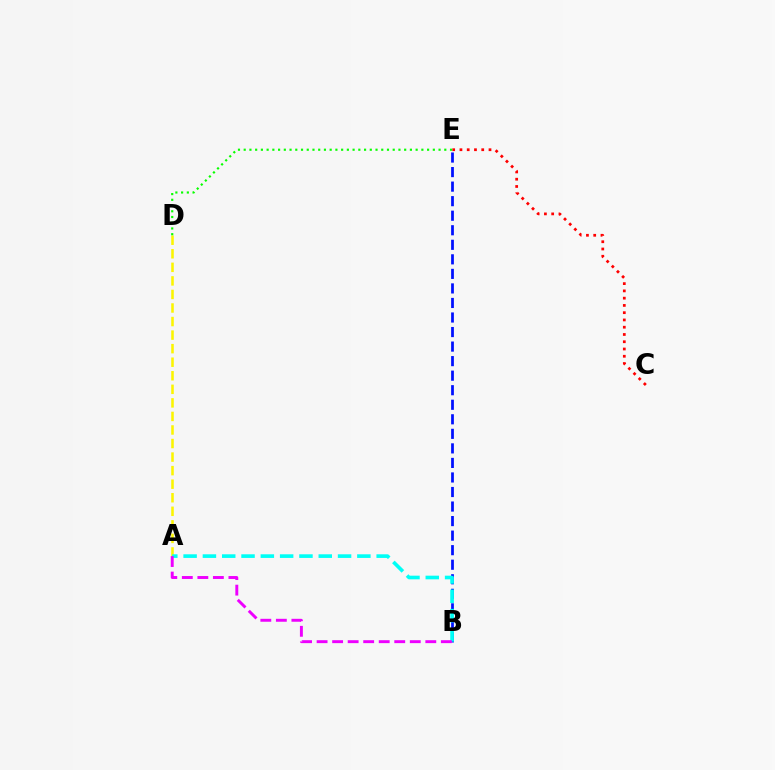{('C', 'E'): [{'color': '#ff0000', 'line_style': 'dotted', 'thickness': 1.97}], ('B', 'E'): [{'color': '#0010ff', 'line_style': 'dashed', 'thickness': 1.98}], ('A', 'D'): [{'color': '#fcf500', 'line_style': 'dashed', 'thickness': 1.84}], ('A', 'B'): [{'color': '#00fff6', 'line_style': 'dashed', 'thickness': 2.62}, {'color': '#ee00ff', 'line_style': 'dashed', 'thickness': 2.11}], ('D', 'E'): [{'color': '#08ff00', 'line_style': 'dotted', 'thickness': 1.56}]}